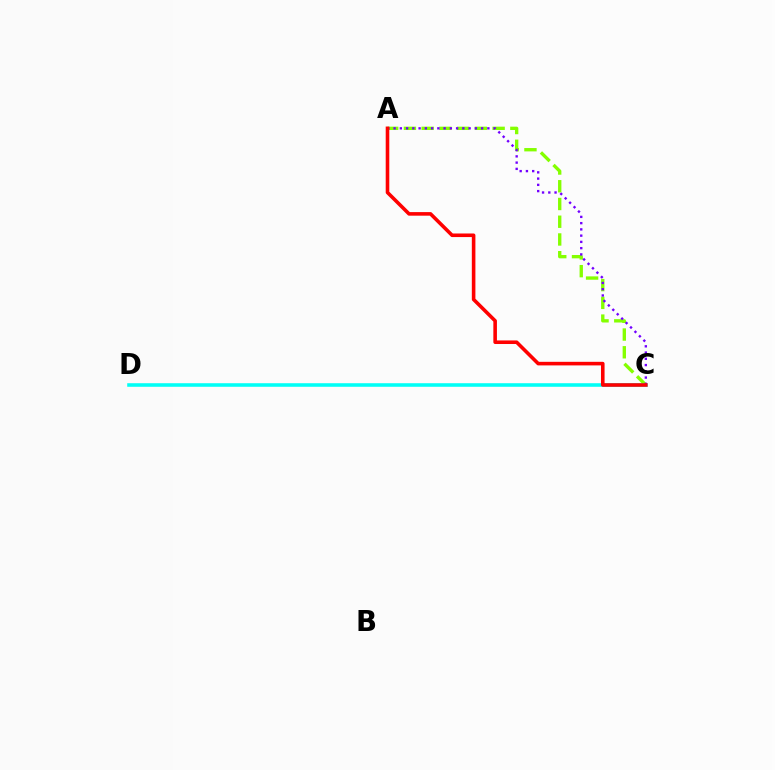{('A', 'C'): [{'color': '#84ff00', 'line_style': 'dashed', 'thickness': 2.41}, {'color': '#7200ff', 'line_style': 'dotted', 'thickness': 1.7}, {'color': '#ff0000', 'line_style': 'solid', 'thickness': 2.58}], ('C', 'D'): [{'color': '#00fff6', 'line_style': 'solid', 'thickness': 2.56}]}